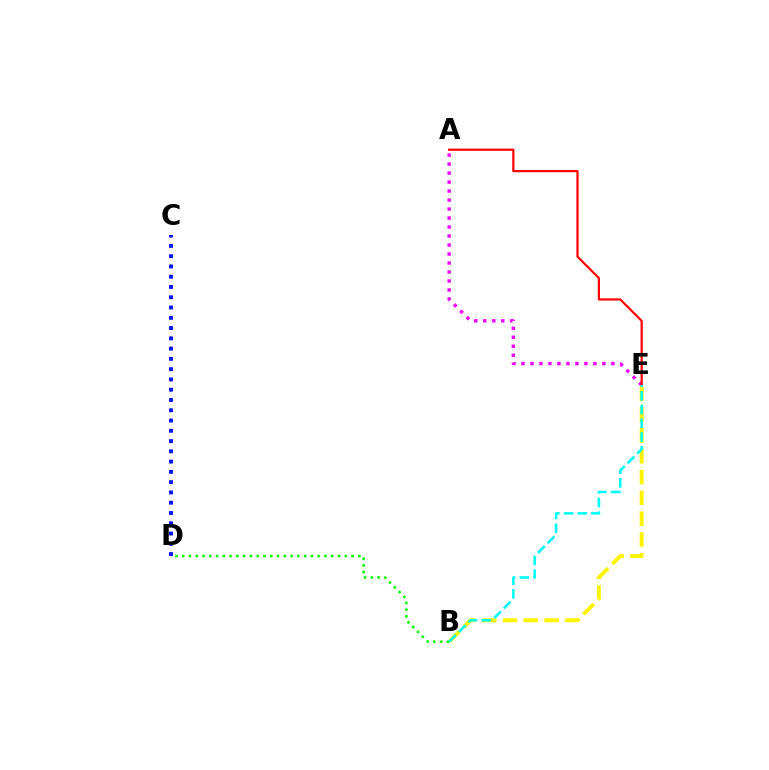{('B', 'E'): [{'color': '#fcf500', 'line_style': 'dashed', 'thickness': 2.83}, {'color': '#00fff6', 'line_style': 'dashed', 'thickness': 1.86}], ('A', 'E'): [{'color': '#ee00ff', 'line_style': 'dotted', 'thickness': 2.44}, {'color': '#ff0000', 'line_style': 'solid', 'thickness': 1.59}], ('C', 'D'): [{'color': '#0010ff', 'line_style': 'dotted', 'thickness': 2.79}], ('B', 'D'): [{'color': '#08ff00', 'line_style': 'dotted', 'thickness': 1.84}]}